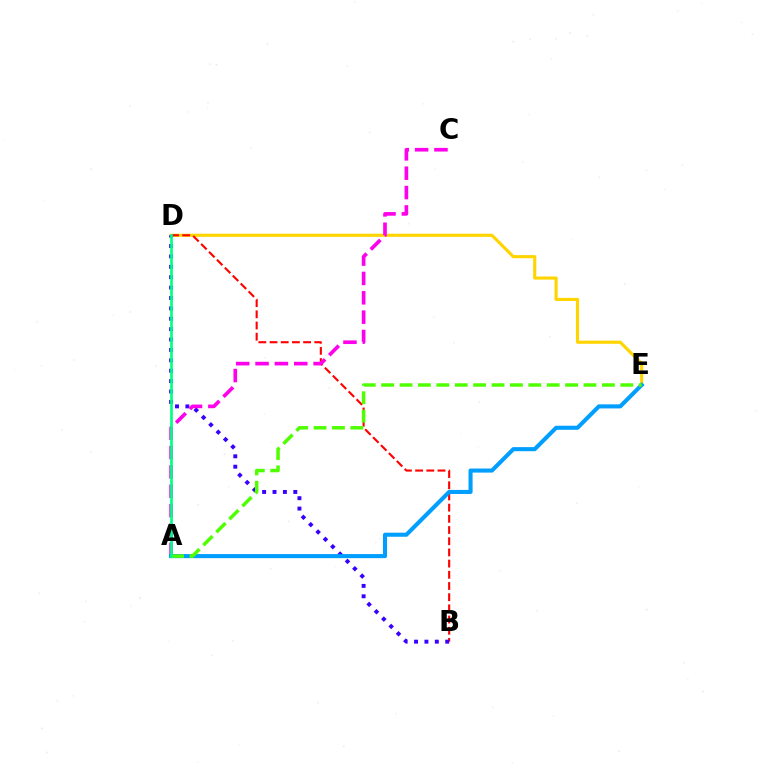{('D', 'E'): [{'color': '#ffd500', 'line_style': 'solid', 'thickness': 2.25}], ('B', 'D'): [{'color': '#ff0000', 'line_style': 'dashed', 'thickness': 1.52}, {'color': '#3700ff', 'line_style': 'dotted', 'thickness': 2.82}], ('A', 'C'): [{'color': '#ff00ed', 'line_style': 'dashed', 'thickness': 2.63}], ('A', 'E'): [{'color': '#009eff', 'line_style': 'solid', 'thickness': 2.93}, {'color': '#4fff00', 'line_style': 'dashed', 'thickness': 2.5}], ('A', 'D'): [{'color': '#00ff86', 'line_style': 'solid', 'thickness': 1.93}]}